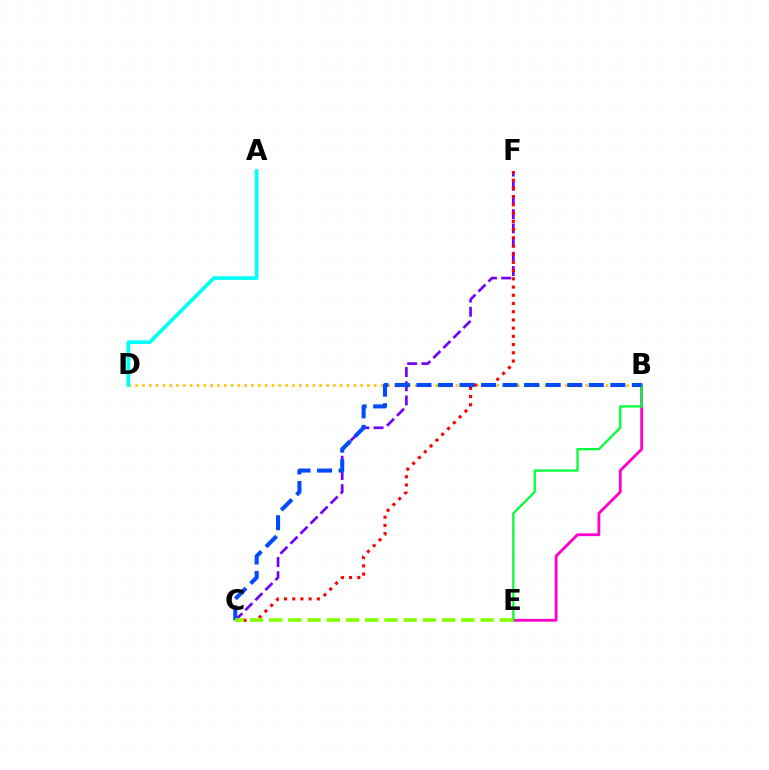{('B', 'D'): [{'color': '#ffbd00', 'line_style': 'dotted', 'thickness': 1.85}], ('C', 'F'): [{'color': '#7200ff', 'line_style': 'dashed', 'thickness': 1.93}, {'color': '#ff0000', 'line_style': 'dotted', 'thickness': 2.23}], ('B', 'E'): [{'color': '#ff00cf', 'line_style': 'solid', 'thickness': 2.04}, {'color': '#00ff39', 'line_style': 'solid', 'thickness': 1.64}], ('B', 'C'): [{'color': '#004bff', 'line_style': 'dashed', 'thickness': 2.93}], ('C', 'E'): [{'color': '#84ff00', 'line_style': 'dashed', 'thickness': 2.61}], ('A', 'D'): [{'color': '#00fff6', 'line_style': 'solid', 'thickness': 2.65}]}